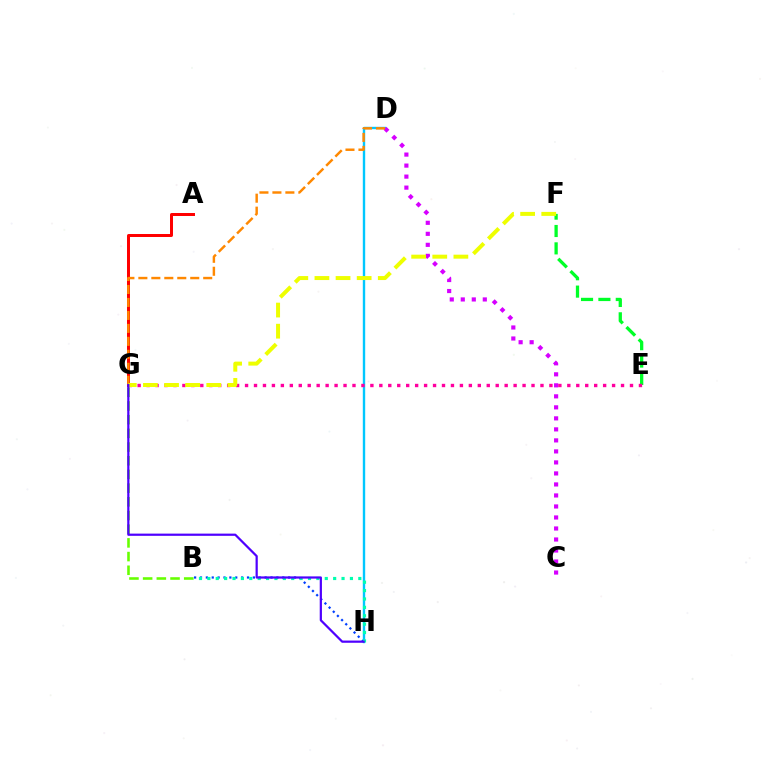{('D', 'H'): [{'color': '#00c7ff', 'line_style': 'solid', 'thickness': 1.72}], ('C', 'D'): [{'color': '#d600ff', 'line_style': 'dotted', 'thickness': 2.99}], ('B', 'H'): [{'color': '#003fff', 'line_style': 'dotted', 'thickness': 1.6}, {'color': '#00ffaf', 'line_style': 'dotted', 'thickness': 2.28}], ('E', 'F'): [{'color': '#00ff27', 'line_style': 'dashed', 'thickness': 2.36}], ('B', 'G'): [{'color': '#66ff00', 'line_style': 'dashed', 'thickness': 1.86}], ('A', 'G'): [{'color': '#ff0000', 'line_style': 'solid', 'thickness': 2.15}], ('E', 'G'): [{'color': '#ff00a0', 'line_style': 'dotted', 'thickness': 2.43}], ('D', 'G'): [{'color': '#ff8800', 'line_style': 'dashed', 'thickness': 1.76}], ('F', 'G'): [{'color': '#eeff00', 'line_style': 'dashed', 'thickness': 2.87}], ('G', 'H'): [{'color': '#4f00ff', 'line_style': 'solid', 'thickness': 1.6}]}